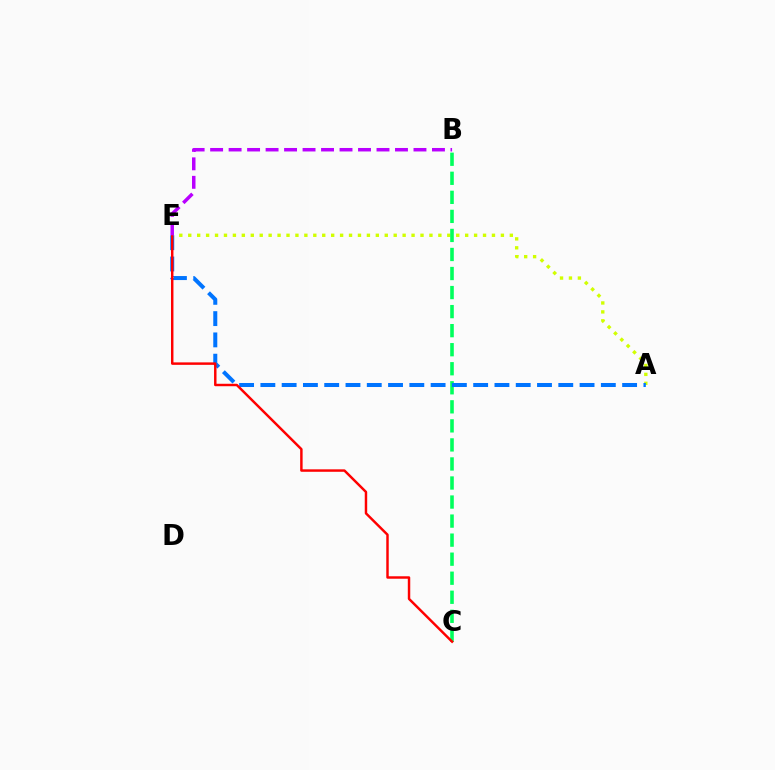{('A', 'E'): [{'color': '#d1ff00', 'line_style': 'dotted', 'thickness': 2.43}, {'color': '#0074ff', 'line_style': 'dashed', 'thickness': 2.89}], ('B', 'C'): [{'color': '#00ff5c', 'line_style': 'dashed', 'thickness': 2.59}], ('C', 'E'): [{'color': '#ff0000', 'line_style': 'solid', 'thickness': 1.77}], ('B', 'E'): [{'color': '#b900ff', 'line_style': 'dashed', 'thickness': 2.51}]}